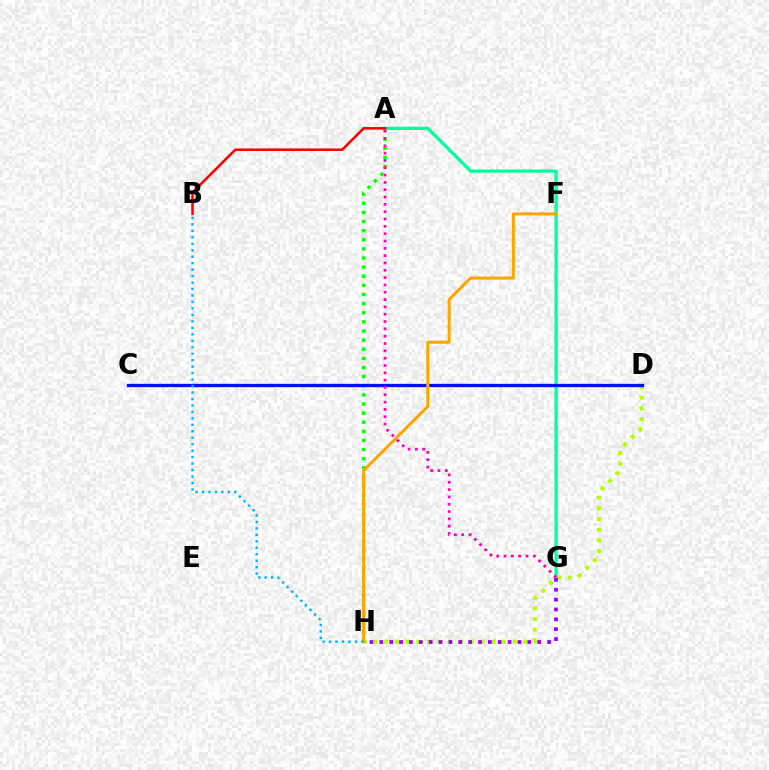{('D', 'H'): [{'color': '#b3ff00', 'line_style': 'dotted', 'thickness': 2.91}], ('A', 'H'): [{'color': '#08ff00', 'line_style': 'dotted', 'thickness': 2.48}], ('A', 'G'): [{'color': '#00ff9d', 'line_style': 'solid', 'thickness': 2.34}, {'color': '#ff00bd', 'line_style': 'dotted', 'thickness': 1.99}], ('C', 'D'): [{'color': '#0010ff', 'line_style': 'solid', 'thickness': 2.38}], ('F', 'H'): [{'color': '#ffa500', 'line_style': 'solid', 'thickness': 2.17}], ('A', 'B'): [{'color': '#ff0000', 'line_style': 'solid', 'thickness': 1.84}], ('B', 'H'): [{'color': '#00b5ff', 'line_style': 'dotted', 'thickness': 1.76}], ('G', 'H'): [{'color': '#9b00ff', 'line_style': 'dotted', 'thickness': 2.68}]}